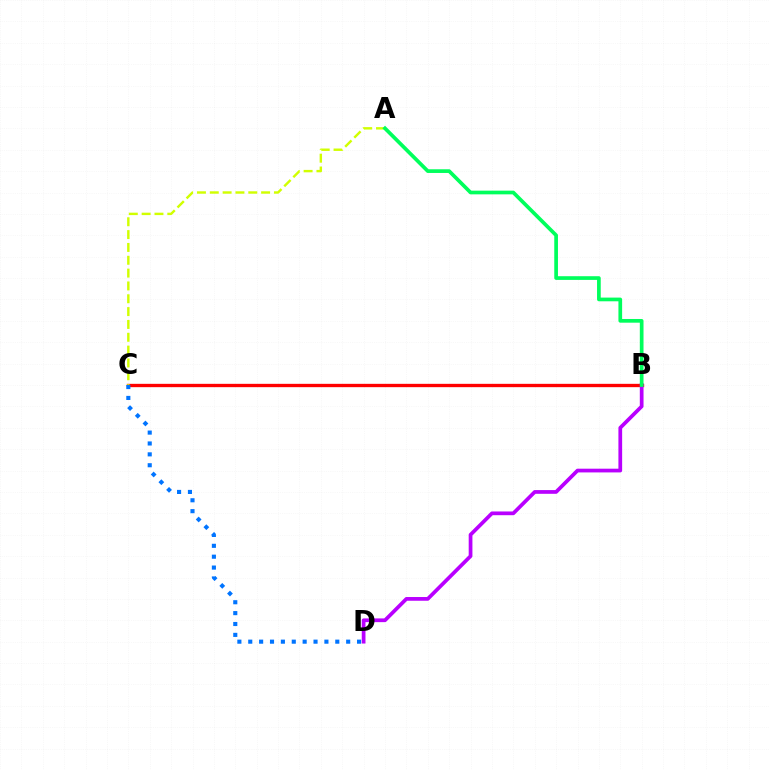{('B', 'C'): [{'color': '#ff0000', 'line_style': 'solid', 'thickness': 2.4}], ('A', 'C'): [{'color': '#d1ff00', 'line_style': 'dashed', 'thickness': 1.74}], ('B', 'D'): [{'color': '#b900ff', 'line_style': 'solid', 'thickness': 2.68}], ('A', 'B'): [{'color': '#00ff5c', 'line_style': 'solid', 'thickness': 2.66}], ('C', 'D'): [{'color': '#0074ff', 'line_style': 'dotted', 'thickness': 2.96}]}